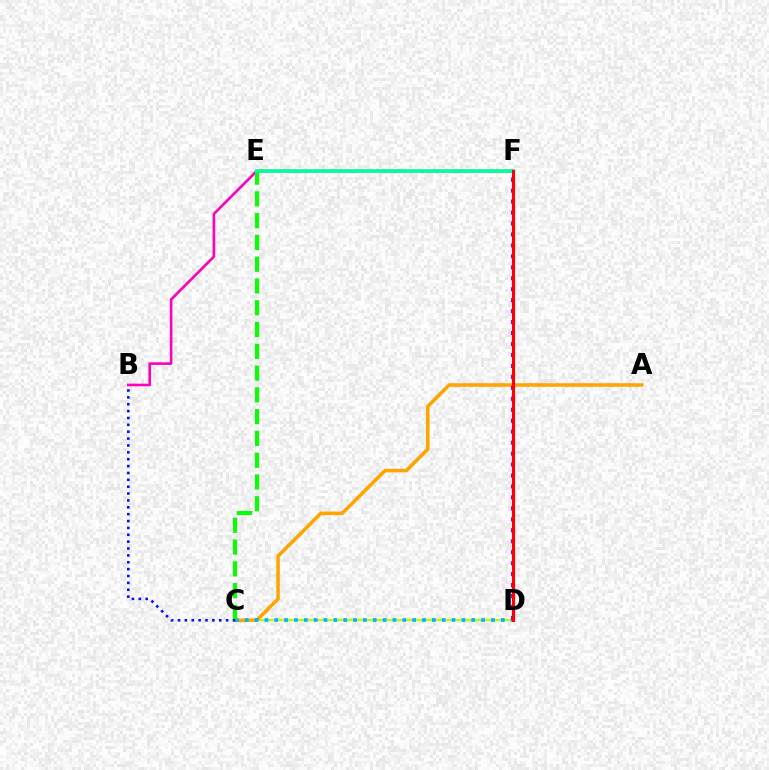{('C', 'D'): [{'color': '#b3ff00', 'line_style': 'solid', 'thickness': 1.53}, {'color': '#00b5ff', 'line_style': 'dotted', 'thickness': 2.68}], ('A', 'C'): [{'color': '#ffa500', 'line_style': 'solid', 'thickness': 2.56}], ('B', 'F'): [{'color': '#ff00bd', 'line_style': 'solid', 'thickness': 1.89}], ('D', 'F'): [{'color': '#9b00ff', 'line_style': 'dotted', 'thickness': 2.98}, {'color': '#ff0000', 'line_style': 'solid', 'thickness': 2.22}], ('C', 'E'): [{'color': '#08ff00', 'line_style': 'dashed', 'thickness': 2.96}], ('E', 'F'): [{'color': '#00ff9d', 'line_style': 'solid', 'thickness': 2.61}], ('B', 'C'): [{'color': '#0010ff', 'line_style': 'dotted', 'thickness': 1.87}]}